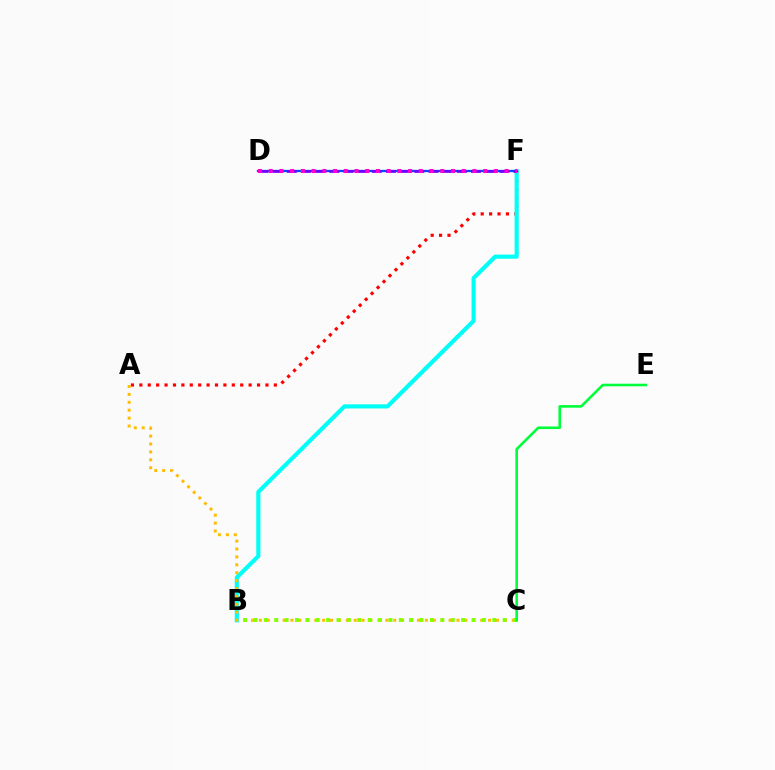{('A', 'F'): [{'color': '#ff0000', 'line_style': 'dotted', 'thickness': 2.28}], ('B', 'F'): [{'color': '#00fff6', 'line_style': 'solid', 'thickness': 2.97}], ('A', 'C'): [{'color': '#ffbd00', 'line_style': 'dotted', 'thickness': 2.15}], ('B', 'C'): [{'color': '#84ff00', 'line_style': 'dotted', 'thickness': 2.82}], ('D', 'F'): [{'color': '#004bff', 'line_style': 'solid', 'thickness': 1.65}, {'color': '#7200ff', 'line_style': 'dashed', 'thickness': 1.92}, {'color': '#ff00cf', 'line_style': 'dotted', 'thickness': 2.91}], ('C', 'E'): [{'color': '#00ff39', 'line_style': 'solid', 'thickness': 1.87}]}